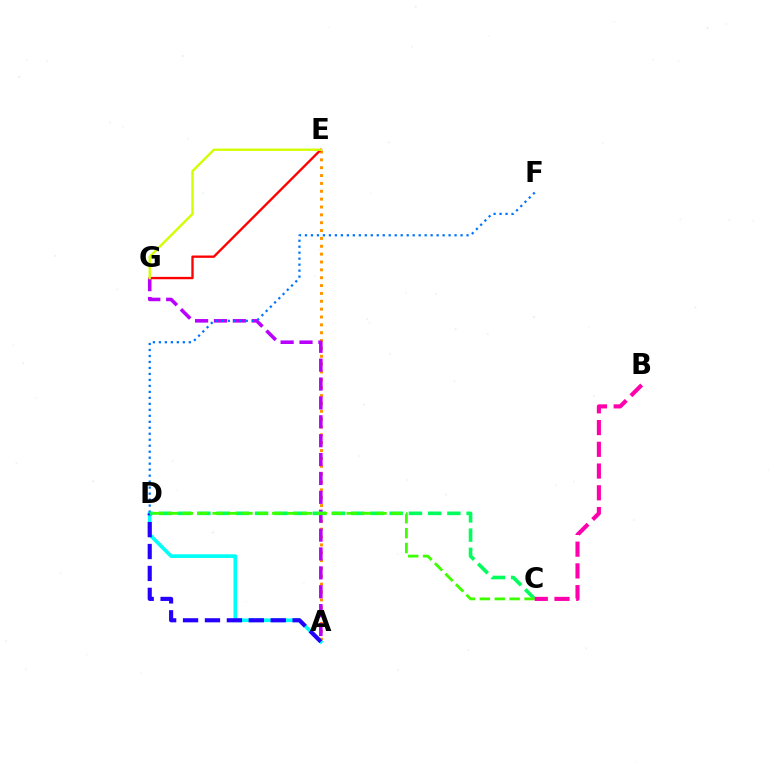{('A', 'E'): [{'color': '#ff9400', 'line_style': 'dotted', 'thickness': 2.14}], ('A', 'D'): [{'color': '#00fff6', 'line_style': 'solid', 'thickness': 2.64}, {'color': '#2500ff', 'line_style': 'dashed', 'thickness': 2.98}], ('A', 'G'): [{'color': '#b900ff', 'line_style': 'dashed', 'thickness': 2.56}], ('E', 'G'): [{'color': '#ff0000', 'line_style': 'solid', 'thickness': 1.69}, {'color': '#d1ff00', 'line_style': 'solid', 'thickness': 1.71}], ('D', 'F'): [{'color': '#0074ff', 'line_style': 'dotted', 'thickness': 1.63}], ('C', 'D'): [{'color': '#00ff5c', 'line_style': 'dashed', 'thickness': 2.61}, {'color': '#3dff00', 'line_style': 'dashed', 'thickness': 2.02}], ('B', 'C'): [{'color': '#ff00ac', 'line_style': 'dashed', 'thickness': 2.95}]}